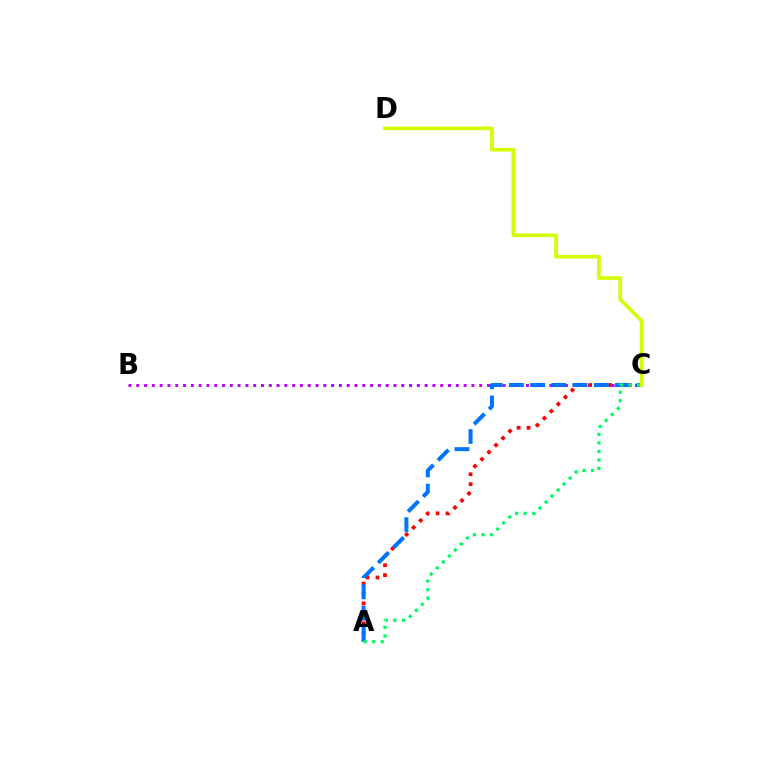{('B', 'C'): [{'color': '#b900ff', 'line_style': 'dotted', 'thickness': 2.12}], ('A', 'C'): [{'color': '#ff0000', 'line_style': 'dotted', 'thickness': 2.7}, {'color': '#0074ff', 'line_style': 'dashed', 'thickness': 2.88}, {'color': '#00ff5c', 'line_style': 'dotted', 'thickness': 2.31}], ('C', 'D'): [{'color': '#d1ff00', 'line_style': 'solid', 'thickness': 2.66}]}